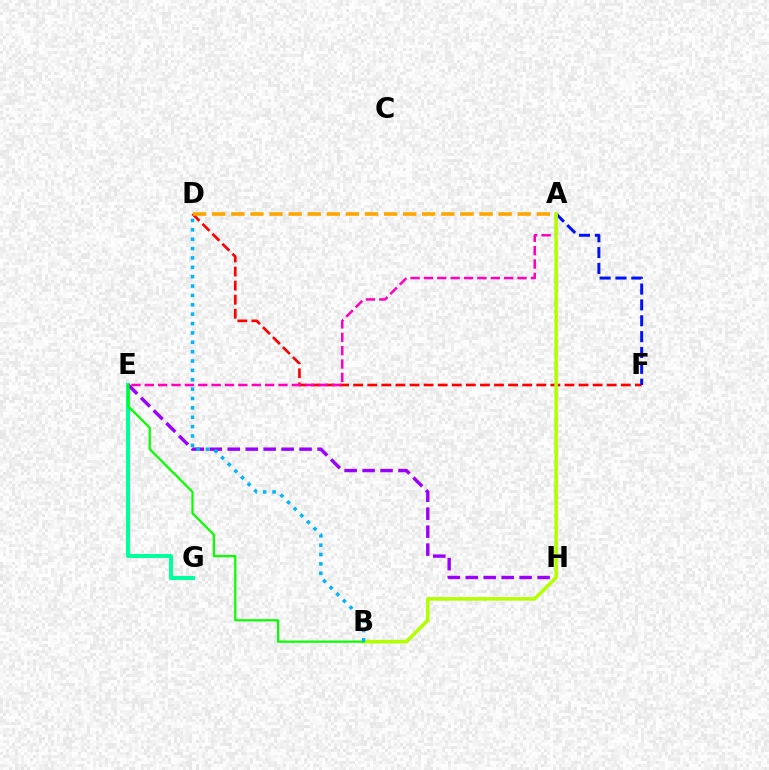{('D', 'F'): [{'color': '#ff0000', 'line_style': 'dashed', 'thickness': 1.91}], ('A', 'F'): [{'color': '#0010ff', 'line_style': 'dashed', 'thickness': 2.15}], ('A', 'E'): [{'color': '#ff00bd', 'line_style': 'dashed', 'thickness': 1.82}], ('E', 'G'): [{'color': '#00ff9d', 'line_style': 'solid', 'thickness': 2.86}], ('E', 'H'): [{'color': '#9b00ff', 'line_style': 'dashed', 'thickness': 2.44}], ('A', 'B'): [{'color': '#b3ff00', 'line_style': 'solid', 'thickness': 2.55}], ('B', 'E'): [{'color': '#08ff00', 'line_style': 'solid', 'thickness': 1.6}], ('B', 'D'): [{'color': '#00b5ff', 'line_style': 'dotted', 'thickness': 2.55}], ('A', 'D'): [{'color': '#ffa500', 'line_style': 'dashed', 'thickness': 2.59}]}